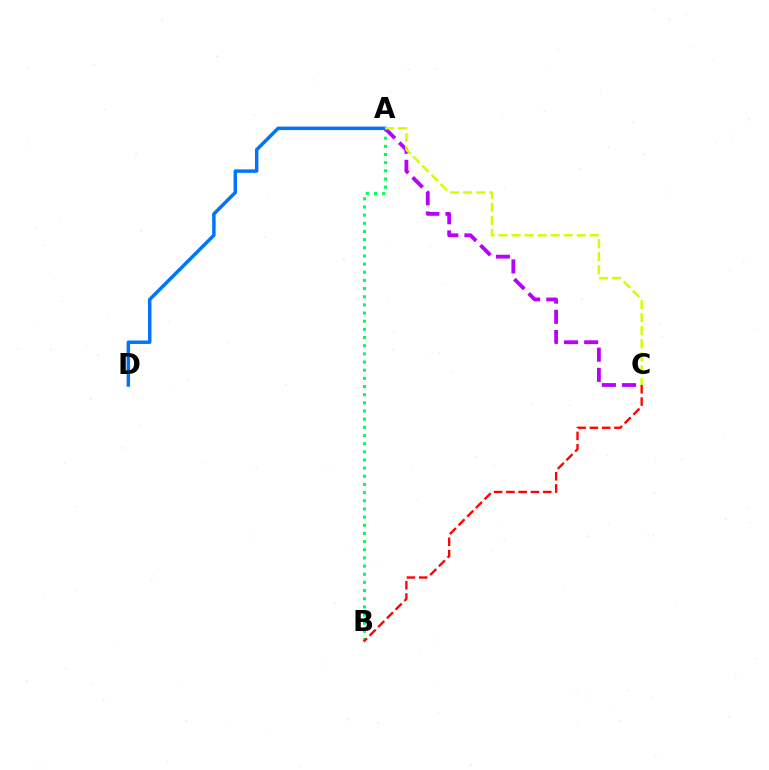{('A', 'B'): [{'color': '#00ff5c', 'line_style': 'dotted', 'thickness': 2.22}], ('B', 'C'): [{'color': '#ff0000', 'line_style': 'dashed', 'thickness': 1.67}], ('A', 'C'): [{'color': '#b900ff', 'line_style': 'dashed', 'thickness': 2.74}, {'color': '#d1ff00', 'line_style': 'dashed', 'thickness': 1.77}], ('A', 'D'): [{'color': '#0074ff', 'line_style': 'solid', 'thickness': 2.5}]}